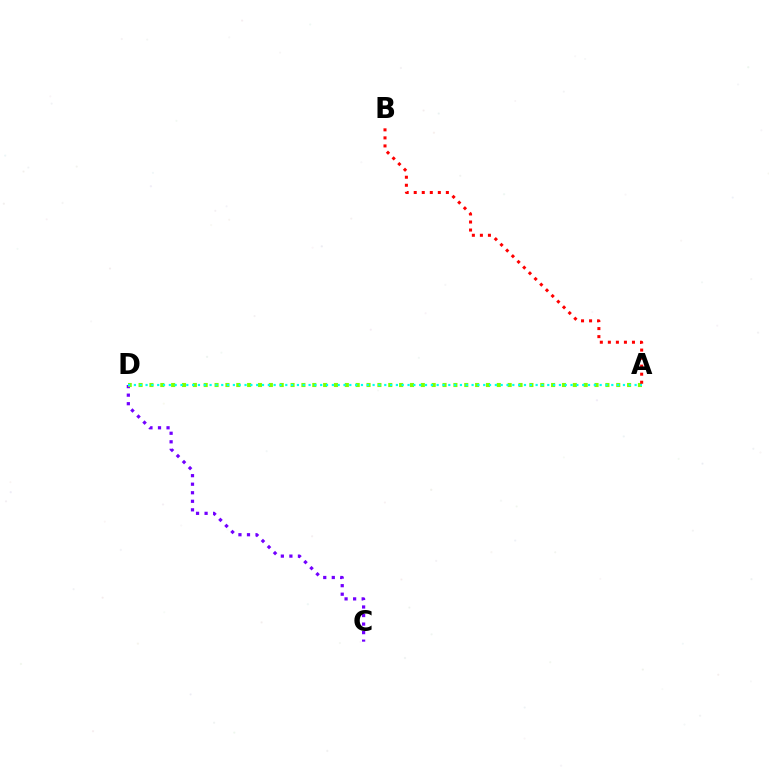{('C', 'D'): [{'color': '#7200ff', 'line_style': 'dotted', 'thickness': 2.32}], ('A', 'D'): [{'color': '#84ff00', 'line_style': 'dotted', 'thickness': 2.95}, {'color': '#00fff6', 'line_style': 'dotted', 'thickness': 1.58}], ('A', 'B'): [{'color': '#ff0000', 'line_style': 'dotted', 'thickness': 2.18}]}